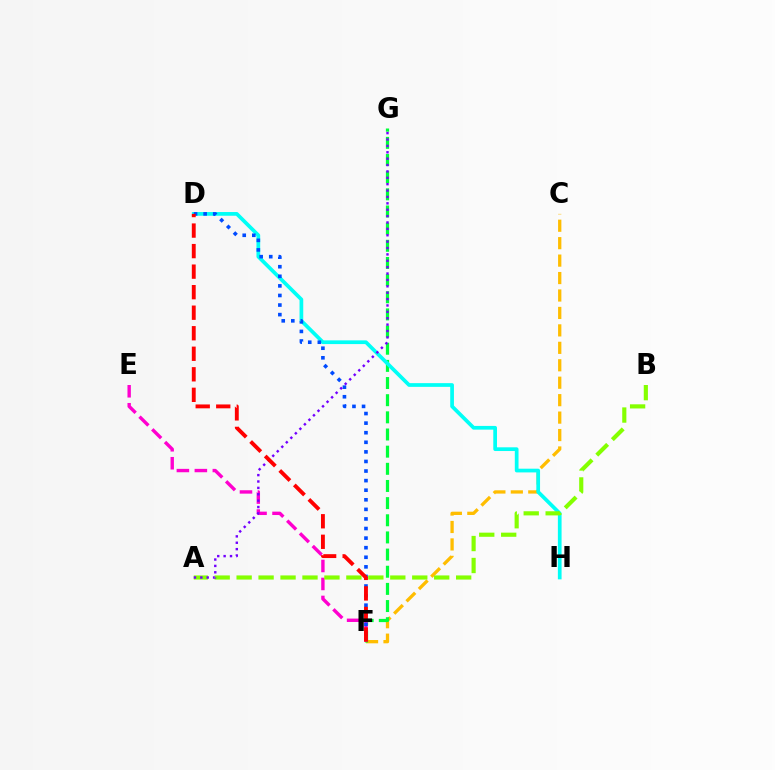{('C', 'F'): [{'color': '#ffbd00', 'line_style': 'dashed', 'thickness': 2.37}], ('F', 'G'): [{'color': '#00ff39', 'line_style': 'dashed', 'thickness': 2.33}], ('D', 'H'): [{'color': '#00fff6', 'line_style': 'solid', 'thickness': 2.67}], ('E', 'F'): [{'color': '#ff00cf', 'line_style': 'dashed', 'thickness': 2.44}], ('A', 'B'): [{'color': '#84ff00', 'line_style': 'dashed', 'thickness': 2.98}], ('D', 'F'): [{'color': '#004bff', 'line_style': 'dotted', 'thickness': 2.6}, {'color': '#ff0000', 'line_style': 'dashed', 'thickness': 2.79}], ('A', 'G'): [{'color': '#7200ff', 'line_style': 'dotted', 'thickness': 1.73}]}